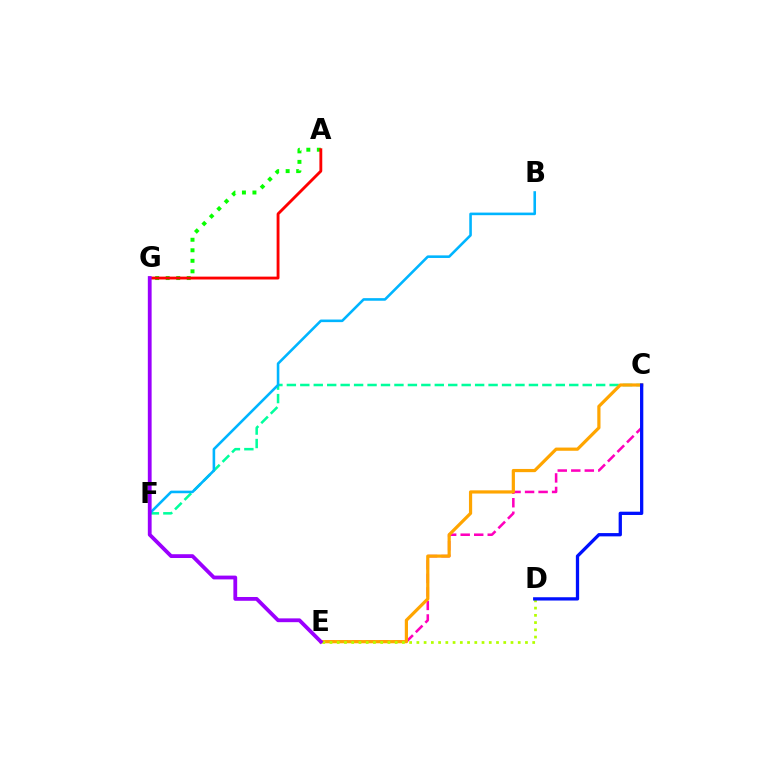{('A', 'G'): [{'color': '#08ff00', 'line_style': 'dotted', 'thickness': 2.86}, {'color': '#ff0000', 'line_style': 'solid', 'thickness': 2.06}], ('C', 'F'): [{'color': '#00ff9d', 'line_style': 'dashed', 'thickness': 1.83}], ('C', 'E'): [{'color': '#ff00bd', 'line_style': 'dashed', 'thickness': 1.84}, {'color': '#ffa500', 'line_style': 'solid', 'thickness': 2.31}], ('B', 'F'): [{'color': '#00b5ff', 'line_style': 'solid', 'thickness': 1.86}], ('D', 'E'): [{'color': '#b3ff00', 'line_style': 'dotted', 'thickness': 1.97}], ('C', 'D'): [{'color': '#0010ff', 'line_style': 'solid', 'thickness': 2.37}], ('E', 'G'): [{'color': '#9b00ff', 'line_style': 'solid', 'thickness': 2.73}]}